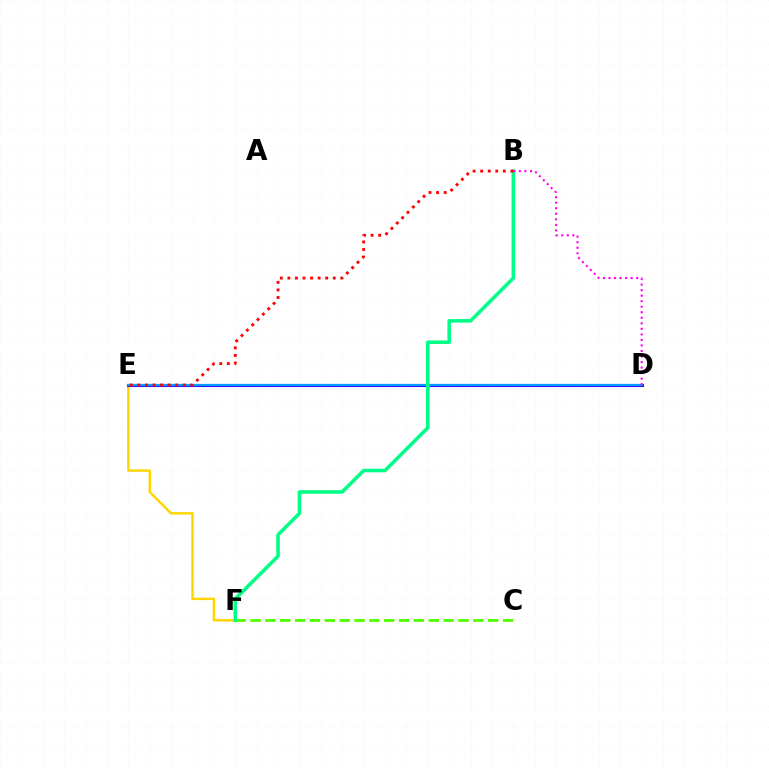{('E', 'F'): [{'color': '#ffd500', 'line_style': 'solid', 'thickness': 1.74}], ('D', 'E'): [{'color': '#3700ff', 'line_style': 'solid', 'thickness': 2.2}, {'color': '#009eff', 'line_style': 'solid', 'thickness': 1.57}], ('C', 'F'): [{'color': '#4fff00', 'line_style': 'dashed', 'thickness': 2.02}], ('B', 'F'): [{'color': '#00ff86', 'line_style': 'solid', 'thickness': 2.56}], ('B', 'D'): [{'color': '#ff00ed', 'line_style': 'dotted', 'thickness': 1.5}], ('B', 'E'): [{'color': '#ff0000', 'line_style': 'dotted', 'thickness': 2.06}]}